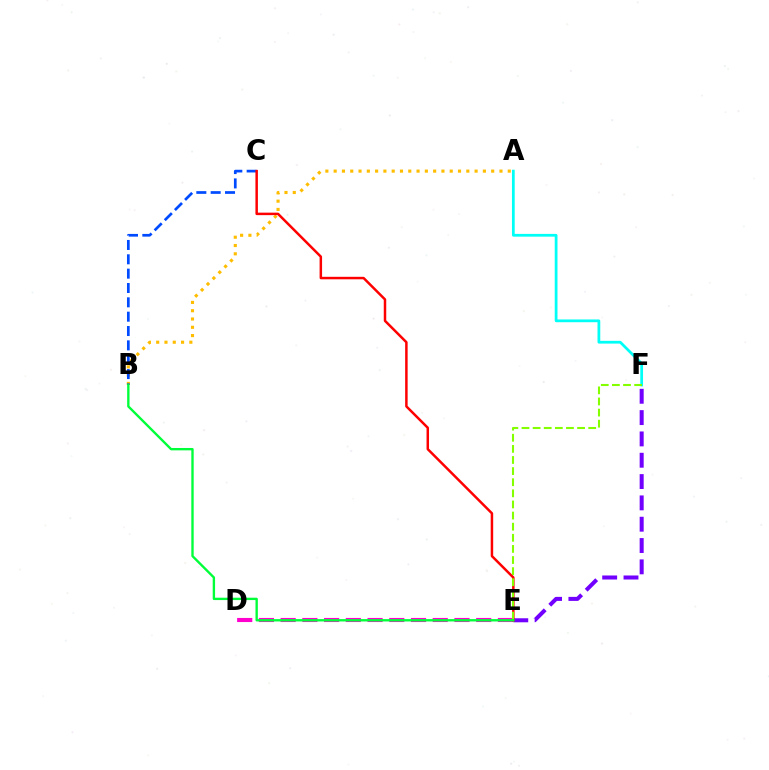{('A', 'B'): [{'color': '#ffbd00', 'line_style': 'dotted', 'thickness': 2.25}], ('E', 'F'): [{'color': '#7200ff', 'line_style': 'dashed', 'thickness': 2.9}, {'color': '#84ff00', 'line_style': 'dashed', 'thickness': 1.51}], ('B', 'C'): [{'color': '#004bff', 'line_style': 'dashed', 'thickness': 1.95}], ('A', 'F'): [{'color': '#00fff6', 'line_style': 'solid', 'thickness': 1.98}], ('D', 'E'): [{'color': '#ff00cf', 'line_style': 'dashed', 'thickness': 2.95}], ('C', 'E'): [{'color': '#ff0000', 'line_style': 'solid', 'thickness': 1.79}], ('B', 'E'): [{'color': '#00ff39', 'line_style': 'solid', 'thickness': 1.7}]}